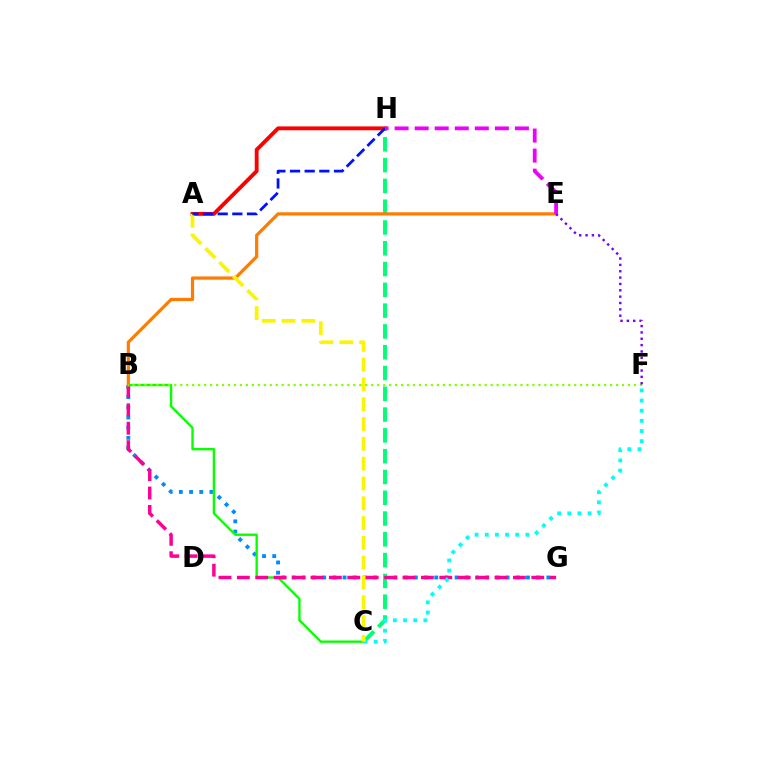{('B', 'G'): [{'color': '#008cff', 'line_style': 'dotted', 'thickness': 2.77}, {'color': '#ff0094', 'line_style': 'dashed', 'thickness': 2.5}], ('C', 'H'): [{'color': '#00ff74', 'line_style': 'dashed', 'thickness': 2.82}], ('B', 'C'): [{'color': '#08ff00', 'line_style': 'solid', 'thickness': 1.7}], ('C', 'F'): [{'color': '#00fff6', 'line_style': 'dotted', 'thickness': 2.76}], ('A', 'H'): [{'color': '#ff0000', 'line_style': 'solid', 'thickness': 2.78}, {'color': '#0010ff', 'line_style': 'dashed', 'thickness': 1.99}], ('B', 'E'): [{'color': '#ff7c00', 'line_style': 'solid', 'thickness': 2.31}], ('A', 'C'): [{'color': '#fcf500', 'line_style': 'dashed', 'thickness': 2.69}], ('B', 'F'): [{'color': '#84ff00', 'line_style': 'dotted', 'thickness': 1.62}], ('E', 'F'): [{'color': '#7200ff', 'line_style': 'dotted', 'thickness': 1.73}], ('E', 'H'): [{'color': '#ee00ff', 'line_style': 'dashed', 'thickness': 2.72}]}